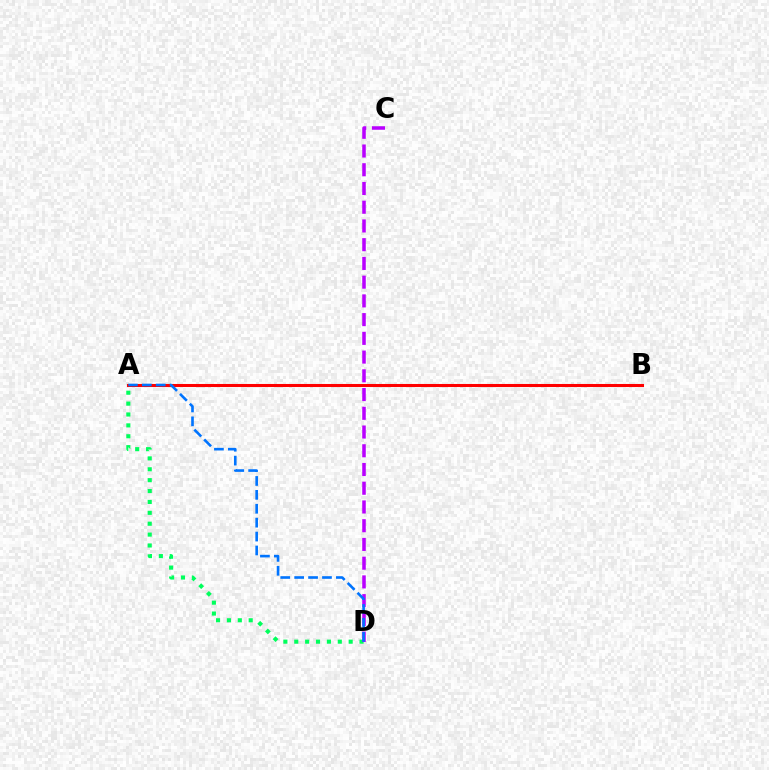{('A', 'B'): [{'color': '#d1ff00', 'line_style': 'solid', 'thickness': 2.13}, {'color': '#ff0000', 'line_style': 'solid', 'thickness': 2.2}], ('A', 'D'): [{'color': '#00ff5c', 'line_style': 'dotted', 'thickness': 2.96}, {'color': '#0074ff', 'line_style': 'dashed', 'thickness': 1.89}], ('C', 'D'): [{'color': '#b900ff', 'line_style': 'dashed', 'thickness': 2.55}]}